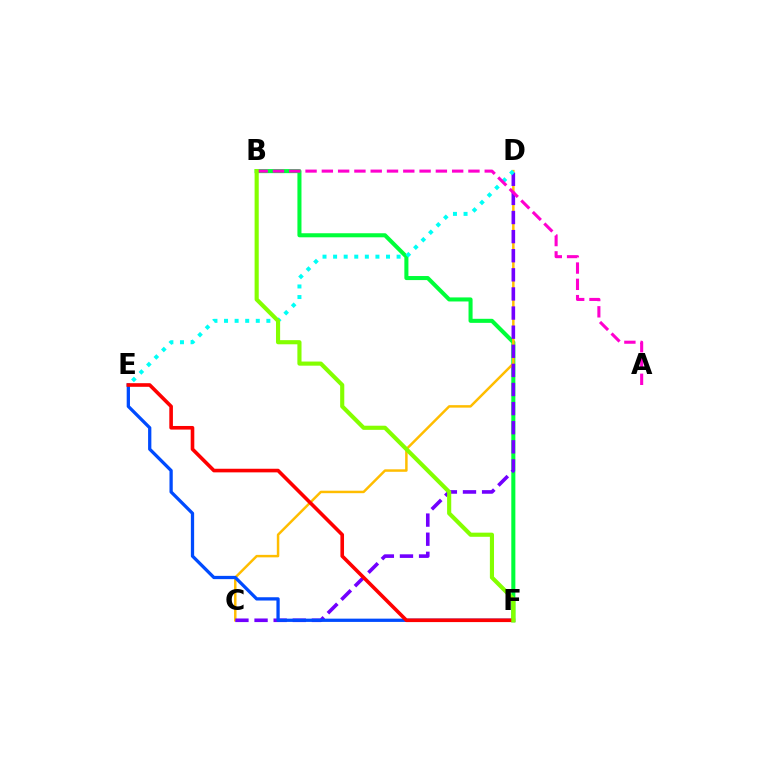{('B', 'F'): [{'color': '#00ff39', 'line_style': 'solid', 'thickness': 2.92}, {'color': '#84ff00', 'line_style': 'solid', 'thickness': 2.98}], ('C', 'D'): [{'color': '#ffbd00', 'line_style': 'solid', 'thickness': 1.78}, {'color': '#7200ff', 'line_style': 'dashed', 'thickness': 2.6}], ('D', 'E'): [{'color': '#00fff6', 'line_style': 'dotted', 'thickness': 2.88}], ('E', 'F'): [{'color': '#004bff', 'line_style': 'solid', 'thickness': 2.36}, {'color': '#ff0000', 'line_style': 'solid', 'thickness': 2.6}], ('A', 'B'): [{'color': '#ff00cf', 'line_style': 'dashed', 'thickness': 2.21}]}